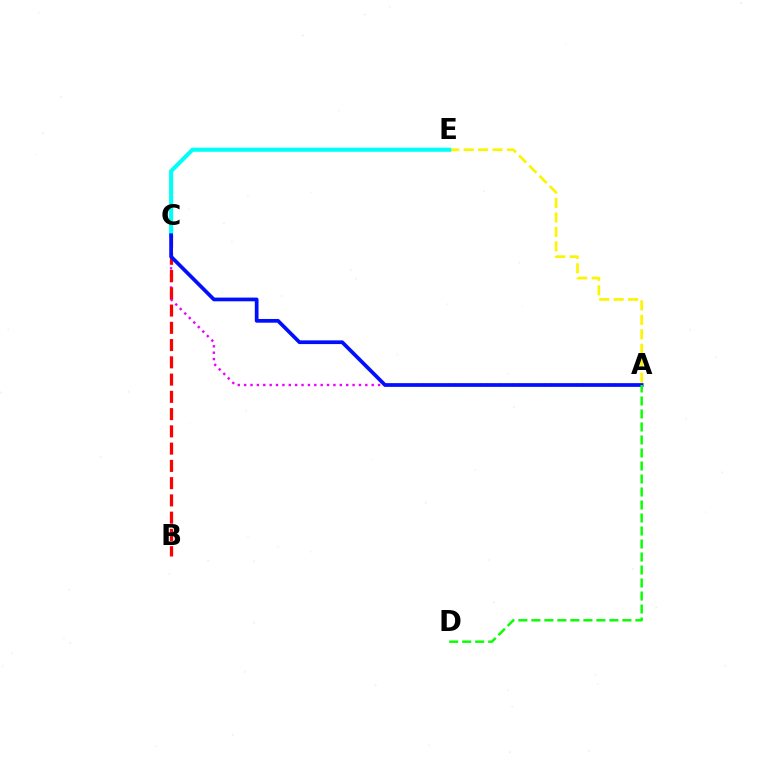{('A', 'C'): [{'color': '#ee00ff', 'line_style': 'dotted', 'thickness': 1.73}, {'color': '#0010ff', 'line_style': 'solid', 'thickness': 2.68}], ('A', 'E'): [{'color': '#fcf500', 'line_style': 'dashed', 'thickness': 1.96}], ('C', 'E'): [{'color': '#00fff6', 'line_style': 'solid', 'thickness': 2.93}], ('B', 'C'): [{'color': '#ff0000', 'line_style': 'dashed', 'thickness': 2.34}], ('A', 'D'): [{'color': '#08ff00', 'line_style': 'dashed', 'thickness': 1.77}]}